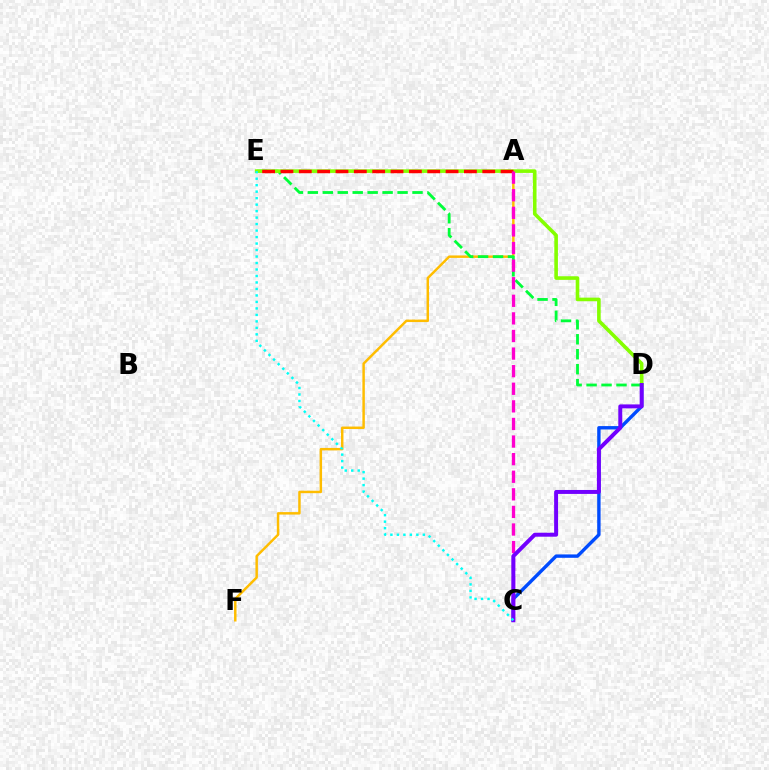{('A', 'F'): [{'color': '#ffbd00', 'line_style': 'solid', 'thickness': 1.77}], ('D', 'E'): [{'color': '#00ff39', 'line_style': 'dashed', 'thickness': 2.03}, {'color': '#84ff00', 'line_style': 'solid', 'thickness': 2.6}], ('C', 'D'): [{'color': '#004bff', 'line_style': 'solid', 'thickness': 2.44}, {'color': '#7200ff', 'line_style': 'solid', 'thickness': 2.85}], ('A', 'E'): [{'color': '#ff0000', 'line_style': 'dashed', 'thickness': 2.49}], ('A', 'C'): [{'color': '#ff00cf', 'line_style': 'dashed', 'thickness': 2.39}], ('C', 'E'): [{'color': '#00fff6', 'line_style': 'dotted', 'thickness': 1.76}]}